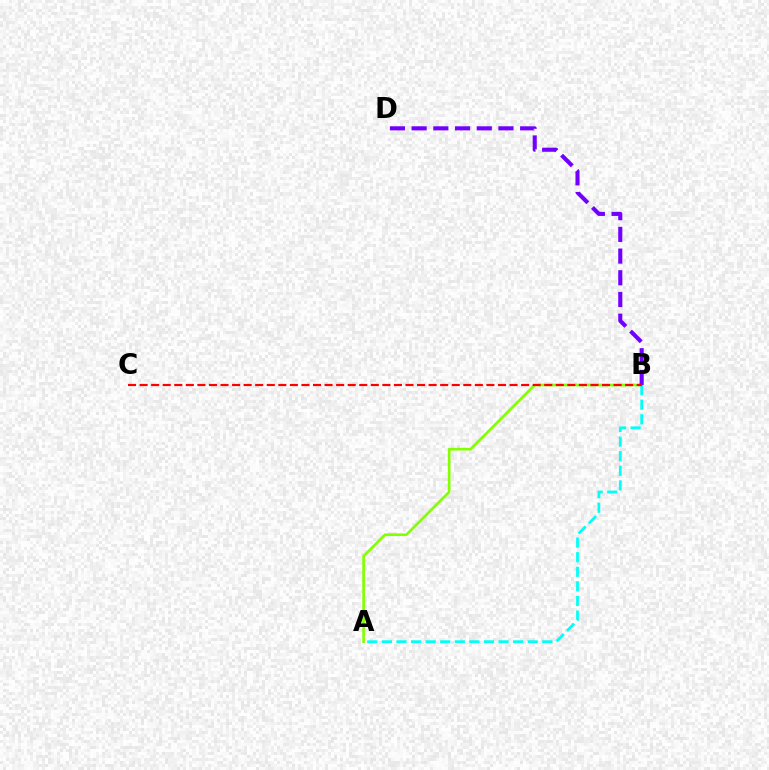{('A', 'B'): [{'color': '#84ff00', 'line_style': 'solid', 'thickness': 1.93}, {'color': '#00fff6', 'line_style': 'dashed', 'thickness': 1.98}], ('B', 'D'): [{'color': '#7200ff', 'line_style': 'dashed', 'thickness': 2.95}], ('B', 'C'): [{'color': '#ff0000', 'line_style': 'dashed', 'thickness': 1.57}]}